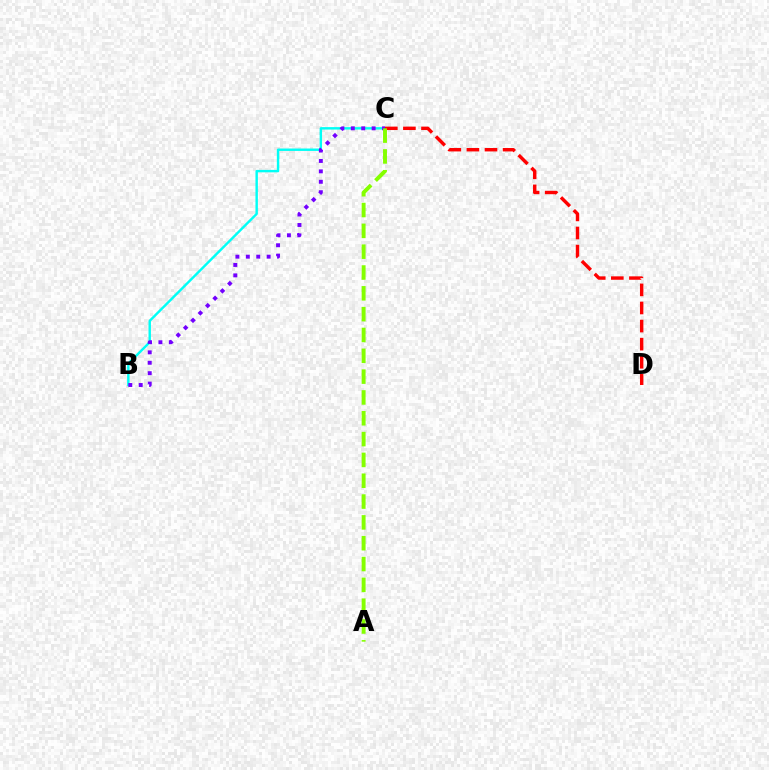{('B', 'C'): [{'color': '#00fff6', 'line_style': 'solid', 'thickness': 1.74}, {'color': '#7200ff', 'line_style': 'dotted', 'thickness': 2.83}], ('C', 'D'): [{'color': '#ff0000', 'line_style': 'dashed', 'thickness': 2.46}], ('A', 'C'): [{'color': '#84ff00', 'line_style': 'dashed', 'thickness': 2.83}]}